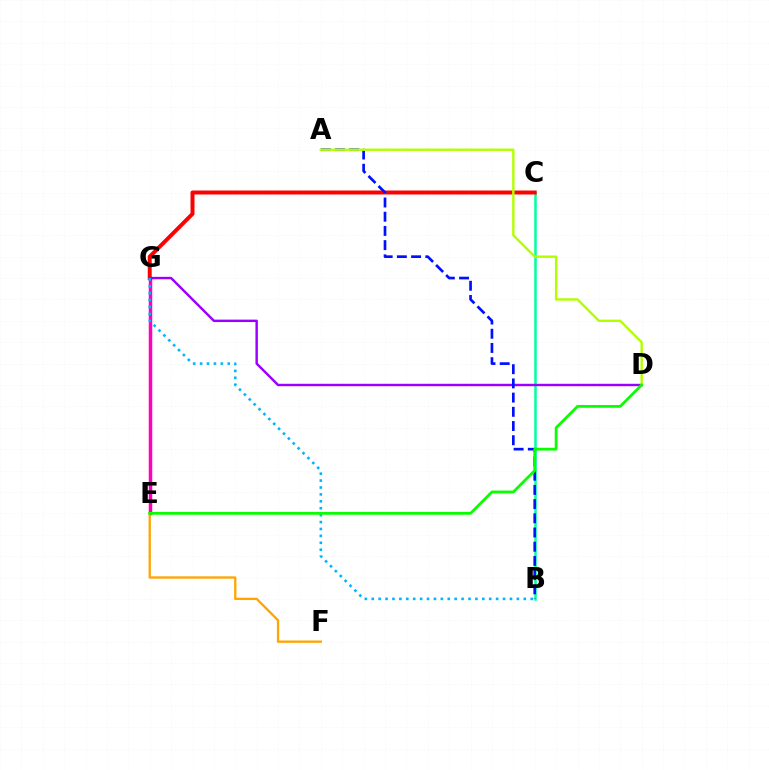{('E', 'G'): [{'color': '#ff00bd', 'line_style': 'solid', 'thickness': 2.51}], ('B', 'C'): [{'color': '#00ff9d', 'line_style': 'solid', 'thickness': 1.8}], ('C', 'G'): [{'color': '#ff0000', 'line_style': 'solid', 'thickness': 2.85}], ('D', 'G'): [{'color': '#9b00ff', 'line_style': 'solid', 'thickness': 1.75}], ('A', 'B'): [{'color': '#0010ff', 'line_style': 'dashed', 'thickness': 1.93}], ('A', 'D'): [{'color': '#b3ff00', 'line_style': 'solid', 'thickness': 1.73}], ('E', 'F'): [{'color': '#ffa500', 'line_style': 'solid', 'thickness': 1.67}], ('B', 'G'): [{'color': '#00b5ff', 'line_style': 'dotted', 'thickness': 1.88}], ('D', 'E'): [{'color': '#08ff00', 'line_style': 'solid', 'thickness': 2.0}]}